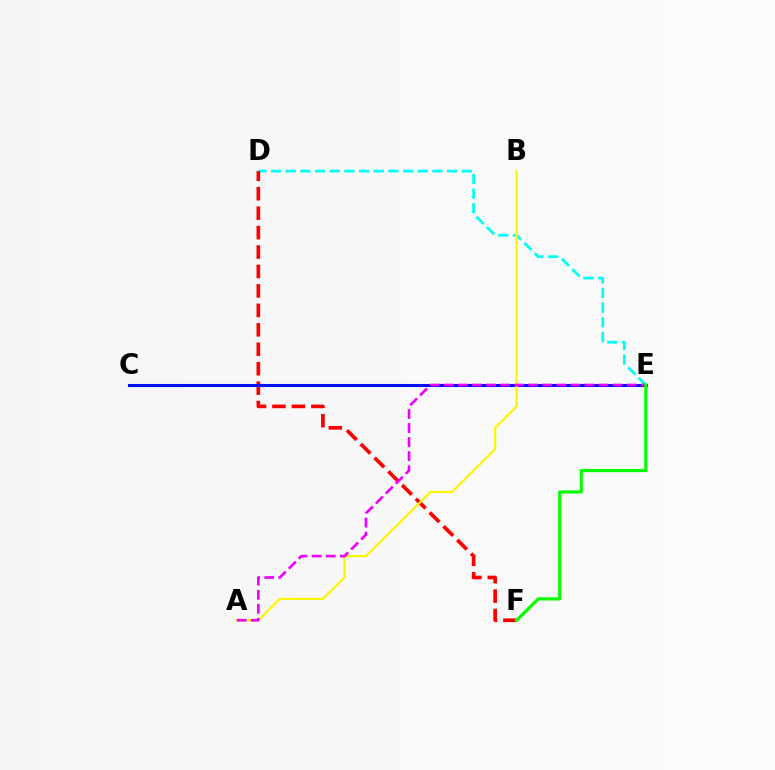{('D', 'E'): [{'color': '#00fff6', 'line_style': 'dashed', 'thickness': 1.99}], ('D', 'F'): [{'color': '#ff0000', 'line_style': 'dashed', 'thickness': 2.64}], ('C', 'E'): [{'color': '#0010ff', 'line_style': 'solid', 'thickness': 2.2}], ('A', 'B'): [{'color': '#fcf500', 'line_style': 'solid', 'thickness': 1.57}], ('A', 'E'): [{'color': '#ee00ff', 'line_style': 'dashed', 'thickness': 1.91}], ('E', 'F'): [{'color': '#08ff00', 'line_style': 'solid', 'thickness': 2.31}]}